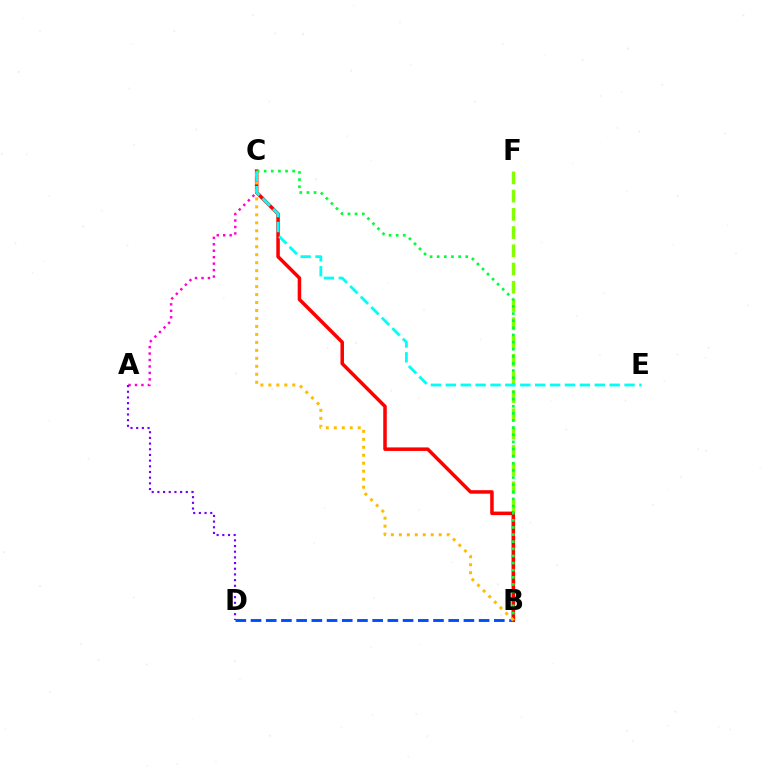{('A', 'C'): [{'color': '#ff00cf', 'line_style': 'dotted', 'thickness': 1.75}], ('B', 'F'): [{'color': '#84ff00', 'line_style': 'dashed', 'thickness': 2.48}], ('B', 'D'): [{'color': '#004bff', 'line_style': 'dashed', 'thickness': 2.07}], ('B', 'C'): [{'color': '#ff0000', 'line_style': 'solid', 'thickness': 2.53}, {'color': '#00ff39', 'line_style': 'dotted', 'thickness': 1.94}, {'color': '#ffbd00', 'line_style': 'dotted', 'thickness': 2.17}], ('A', 'D'): [{'color': '#7200ff', 'line_style': 'dotted', 'thickness': 1.54}], ('C', 'E'): [{'color': '#00fff6', 'line_style': 'dashed', 'thickness': 2.02}]}